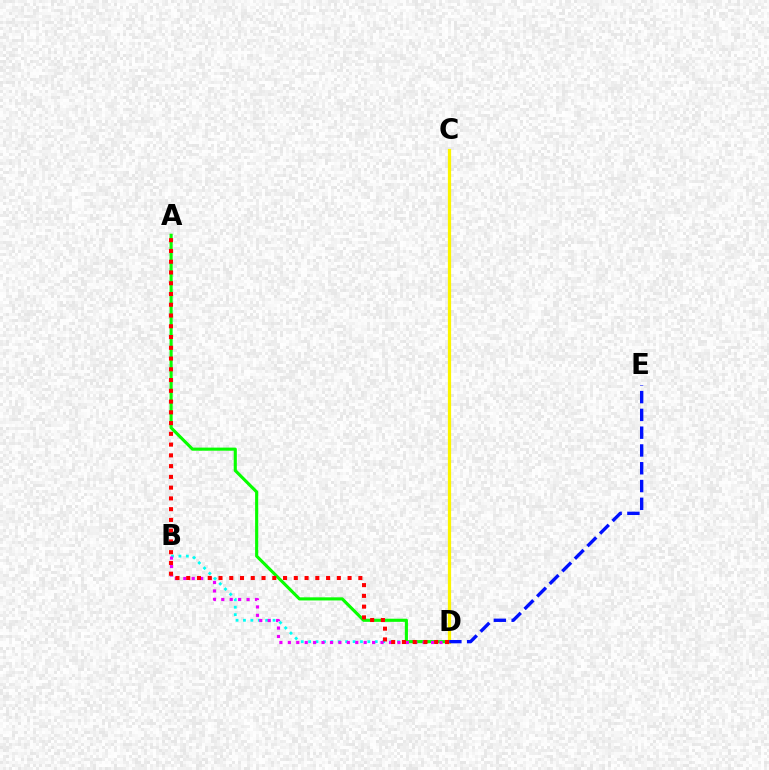{('B', 'D'): [{'color': '#00fff6', 'line_style': 'dotted', 'thickness': 2.01}, {'color': '#ee00ff', 'line_style': 'dotted', 'thickness': 2.29}], ('A', 'D'): [{'color': '#08ff00', 'line_style': 'solid', 'thickness': 2.24}, {'color': '#ff0000', 'line_style': 'dotted', 'thickness': 2.92}], ('C', 'D'): [{'color': '#fcf500', 'line_style': 'solid', 'thickness': 2.33}], ('D', 'E'): [{'color': '#0010ff', 'line_style': 'dashed', 'thickness': 2.42}]}